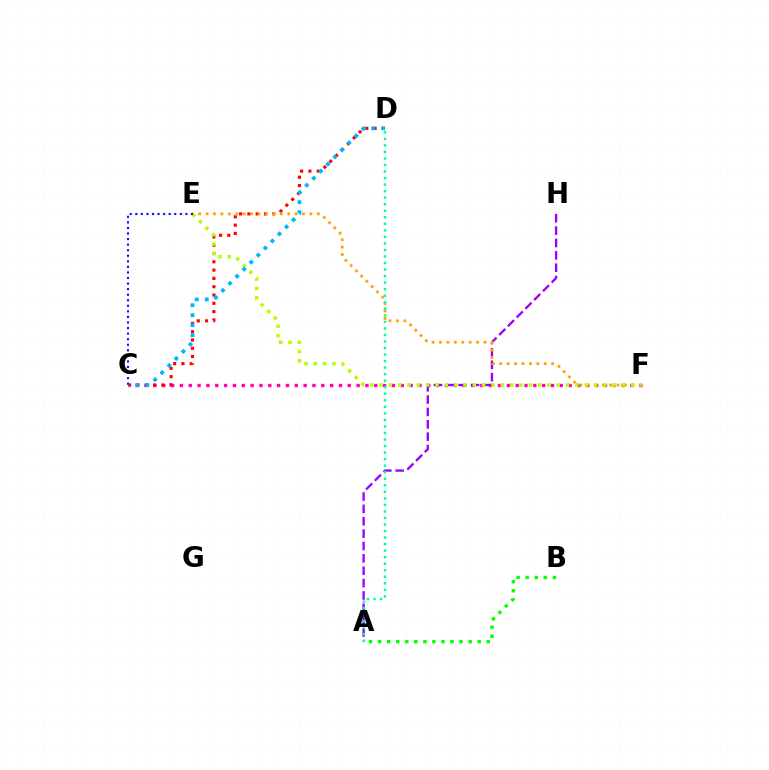{('C', 'F'): [{'color': '#ff00bd', 'line_style': 'dotted', 'thickness': 2.4}], ('A', 'B'): [{'color': '#08ff00', 'line_style': 'dotted', 'thickness': 2.46}], ('C', 'D'): [{'color': '#ff0000', 'line_style': 'dotted', 'thickness': 2.25}, {'color': '#00b5ff', 'line_style': 'dotted', 'thickness': 2.71}], ('A', 'H'): [{'color': '#9b00ff', 'line_style': 'dashed', 'thickness': 1.68}], ('E', 'F'): [{'color': '#ffa500', 'line_style': 'dotted', 'thickness': 2.02}, {'color': '#b3ff00', 'line_style': 'dotted', 'thickness': 2.53}], ('C', 'E'): [{'color': '#0010ff', 'line_style': 'dotted', 'thickness': 1.51}], ('A', 'D'): [{'color': '#00ff9d', 'line_style': 'dotted', 'thickness': 1.78}]}